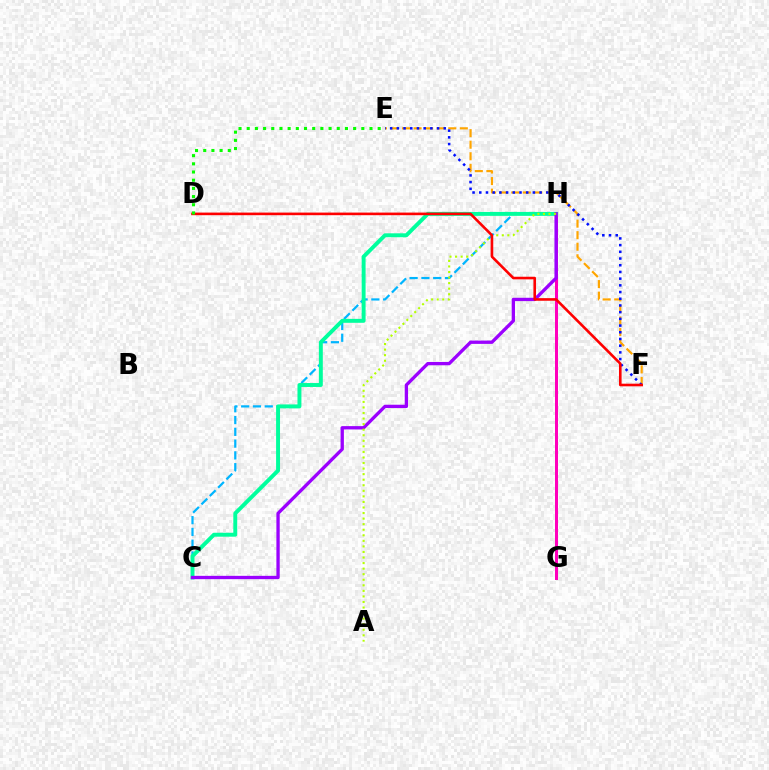{('G', 'H'): [{'color': '#ff00bd', 'line_style': 'solid', 'thickness': 2.16}], ('C', 'H'): [{'color': '#00b5ff', 'line_style': 'dashed', 'thickness': 1.6}, {'color': '#00ff9d', 'line_style': 'solid', 'thickness': 2.83}, {'color': '#9b00ff', 'line_style': 'solid', 'thickness': 2.39}], ('E', 'F'): [{'color': '#ffa500', 'line_style': 'dashed', 'thickness': 1.57}, {'color': '#0010ff', 'line_style': 'dotted', 'thickness': 1.82}], ('A', 'H'): [{'color': '#b3ff00', 'line_style': 'dotted', 'thickness': 1.51}], ('D', 'F'): [{'color': '#ff0000', 'line_style': 'solid', 'thickness': 1.88}], ('D', 'E'): [{'color': '#08ff00', 'line_style': 'dotted', 'thickness': 2.22}]}